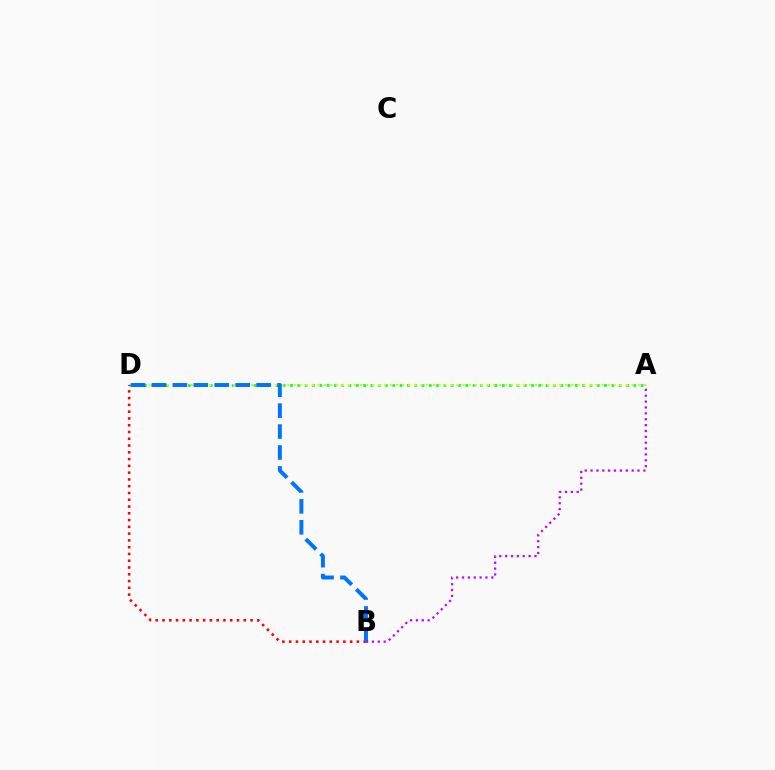{('A', 'D'): [{'color': '#00ff5c', 'line_style': 'dotted', 'thickness': 1.98}, {'color': '#d1ff00', 'line_style': 'dotted', 'thickness': 1.64}], ('B', 'D'): [{'color': '#ff0000', 'line_style': 'dotted', 'thickness': 1.84}, {'color': '#0074ff', 'line_style': 'dashed', 'thickness': 2.84}], ('A', 'B'): [{'color': '#b900ff', 'line_style': 'dotted', 'thickness': 1.59}]}